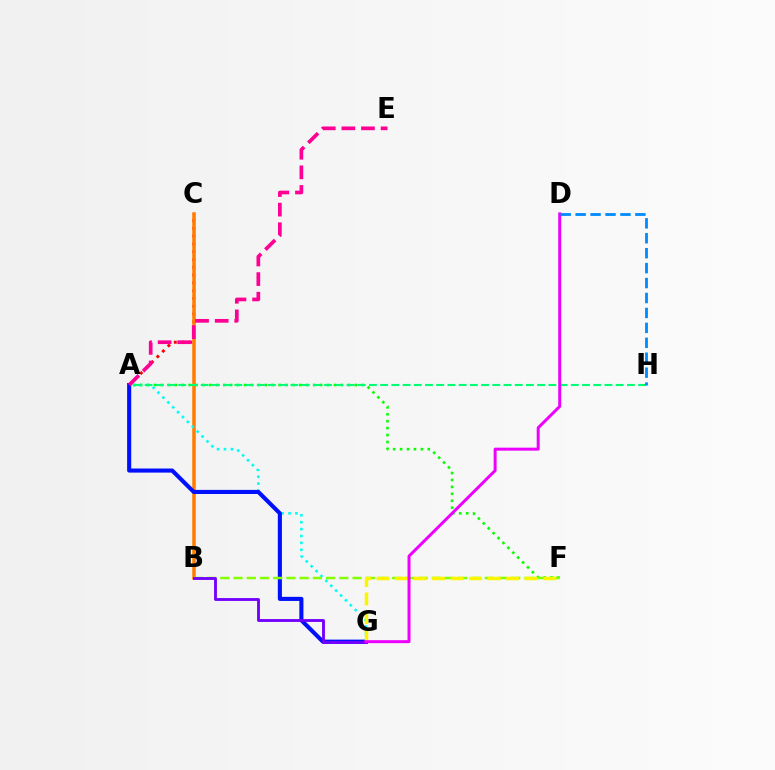{('A', 'C'): [{'color': '#ff0000', 'line_style': 'dotted', 'thickness': 2.11}], ('A', 'F'): [{'color': '#08ff00', 'line_style': 'dotted', 'thickness': 1.88}], ('B', 'C'): [{'color': '#ff7c00', 'line_style': 'solid', 'thickness': 2.53}], ('A', 'G'): [{'color': '#00fff6', 'line_style': 'dotted', 'thickness': 1.88}, {'color': '#0010ff', 'line_style': 'solid', 'thickness': 2.95}], ('A', 'H'): [{'color': '#00ff74', 'line_style': 'dashed', 'thickness': 1.52}], ('B', 'F'): [{'color': '#84ff00', 'line_style': 'dashed', 'thickness': 1.8}], ('F', 'G'): [{'color': '#fcf500', 'line_style': 'dashed', 'thickness': 2.52}], ('B', 'G'): [{'color': '#7200ff', 'line_style': 'solid', 'thickness': 2.06}], ('D', 'G'): [{'color': '#ee00ff', 'line_style': 'solid', 'thickness': 2.15}], ('A', 'E'): [{'color': '#ff0094', 'line_style': 'dashed', 'thickness': 2.66}], ('D', 'H'): [{'color': '#008cff', 'line_style': 'dashed', 'thickness': 2.03}]}